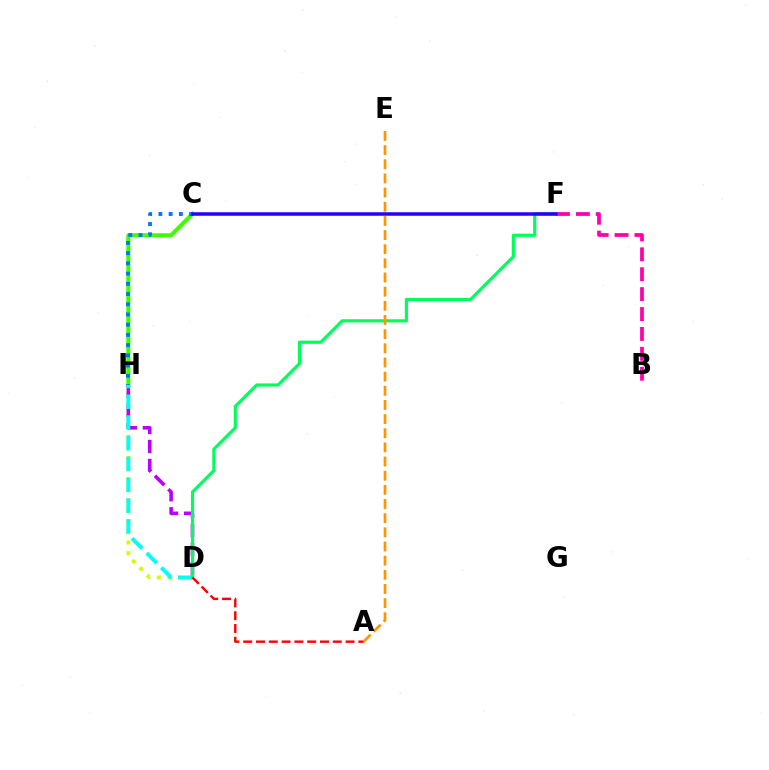{('C', 'H'): [{'color': '#3dff00', 'line_style': 'solid', 'thickness': 2.94}, {'color': '#0074ff', 'line_style': 'dotted', 'thickness': 2.78}], ('B', 'F'): [{'color': '#ff00ac', 'line_style': 'dashed', 'thickness': 2.7}], ('D', 'H'): [{'color': '#d1ff00', 'line_style': 'dotted', 'thickness': 2.87}, {'color': '#b900ff', 'line_style': 'dashed', 'thickness': 2.59}, {'color': '#00fff6', 'line_style': 'dashed', 'thickness': 2.82}], ('D', 'F'): [{'color': '#00ff5c', 'line_style': 'solid', 'thickness': 2.28}], ('A', 'D'): [{'color': '#ff0000', 'line_style': 'dashed', 'thickness': 1.74}], ('A', 'E'): [{'color': '#ff9400', 'line_style': 'dashed', 'thickness': 1.92}], ('C', 'F'): [{'color': '#2500ff', 'line_style': 'solid', 'thickness': 2.52}]}